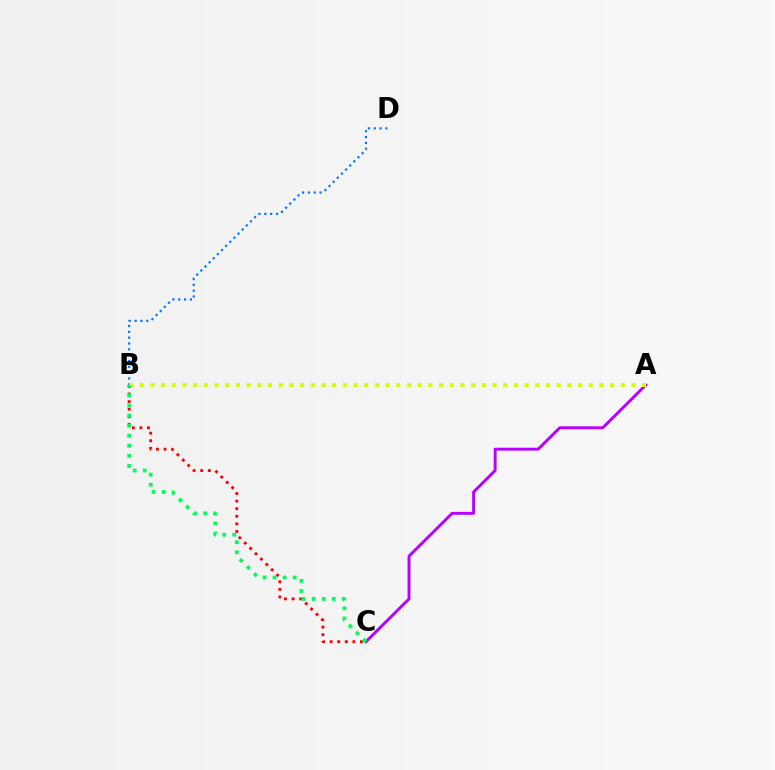{('B', 'D'): [{'color': '#0074ff', 'line_style': 'dotted', 'thickness': 1.58}], ('A', 'C'): [{'color': '#b900ff', 'line_style': 'solid', 'thickness': 2.11}], ('B', 'C'): [{'color': '#ff0000', 'line_style': 'dotted', 'thickness': 2.06}, {'color': '#00ff5c', 'line_style': 'dotted', 'thickness': 2.74}], ('A', 'B'): [{'color': '#d1ff00', 'line_style': 'dotted', 'thickness': 2.9}]}